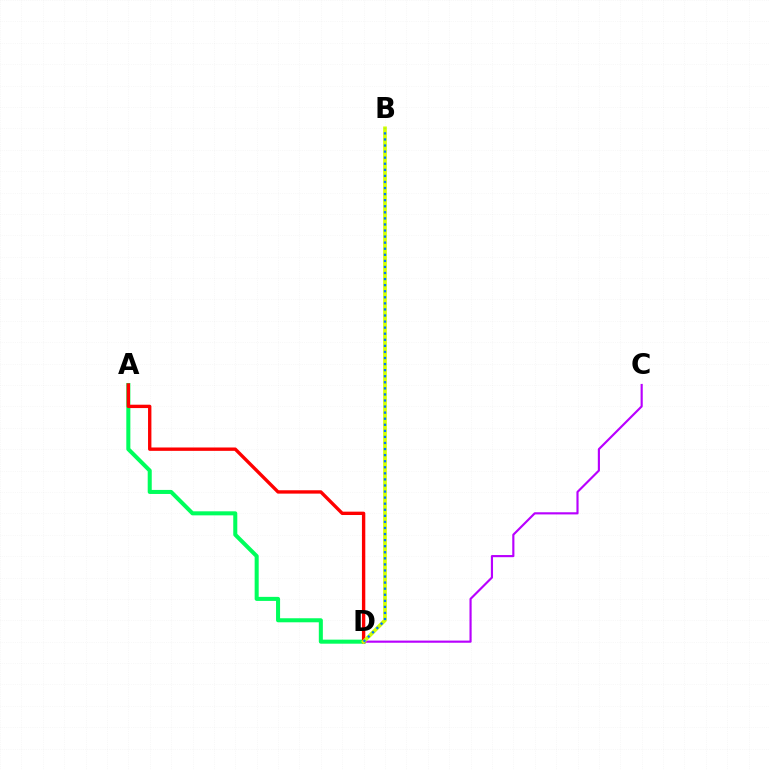{('A', 'D'): [{'color': '#00ff5c', 'line_style': 'solid', 'thickness': 2.91}, {'color': '#ff0000', 'line_style': 'solid', 'thickness': 2.42}], ('C', 'D'): [{'color': '#b900ff', 'line_style': 'solid', 'thickness': 1.55}], ('B', 'D'): [{'color': '#d1ff00', 'line_style': 'solid', 'thickness': 2.65}, {'color': '#0074ff', 'line_style': 'dotted', 'thickness': 1.65}]}